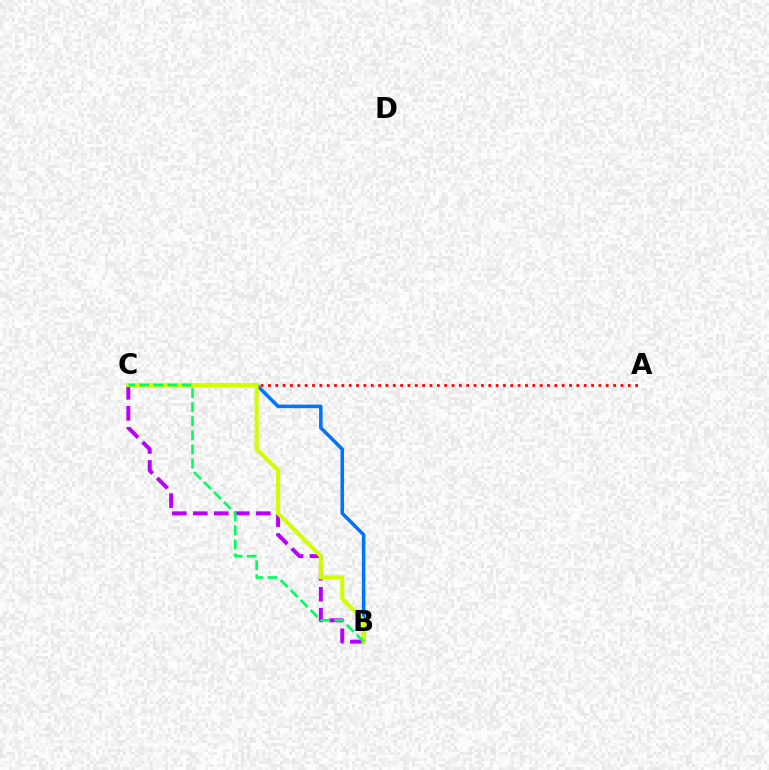{('B', 'C'): [{'color': '#0074ff', 'line_style': 'solid', 'thickness': 2.54}, {'color': '#b900ff', 'line_style': 'dashed', 'thickness': 2.85}, {'color': '#d1ff00', 'line_style': 'solid', 'thickness': 2.94}, {'color': '#00ff5c', 'line_style': 'dashed', 'thickness': 1.91}], ('A', 'C'): [{'color': '#ff0000', 'line_style': 'dotted', 'thickness': 2.0}]}